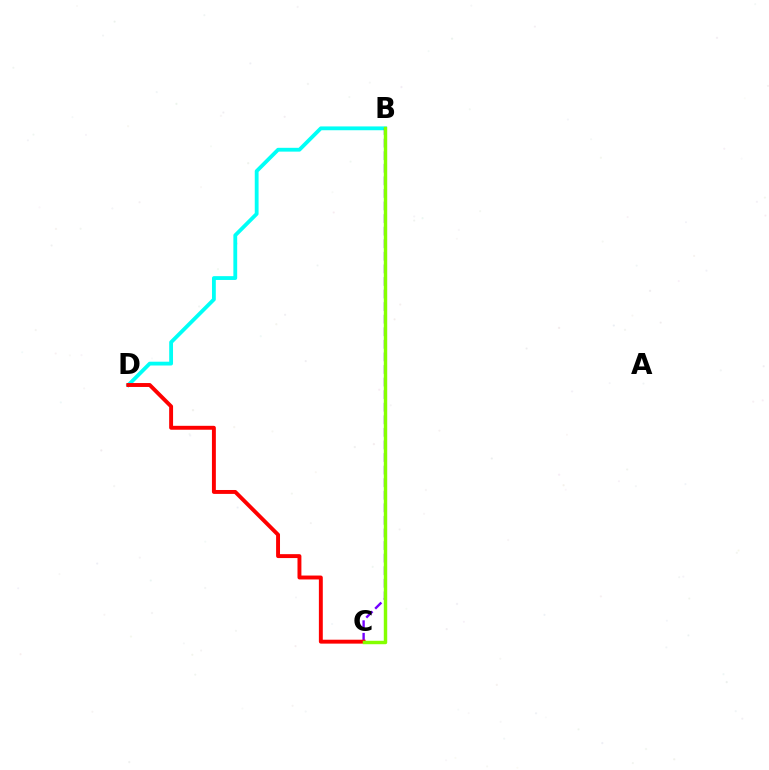{('B', 'D'): [{'color': '#00fff6', 'line_style': 'solid', 'thickness': 2.74}], ('B', 'C'): [{'color': '#7200ff', 'line_style': 'dashed', 'thickness': 1.71}, {'color': '#84ff00', 'line_style': 'solid', 'thickness': 2.48}], ('C', 'D'): [{'color': '#ff0000', 'line_style': 'solid', 'thickness': 2.82}]}